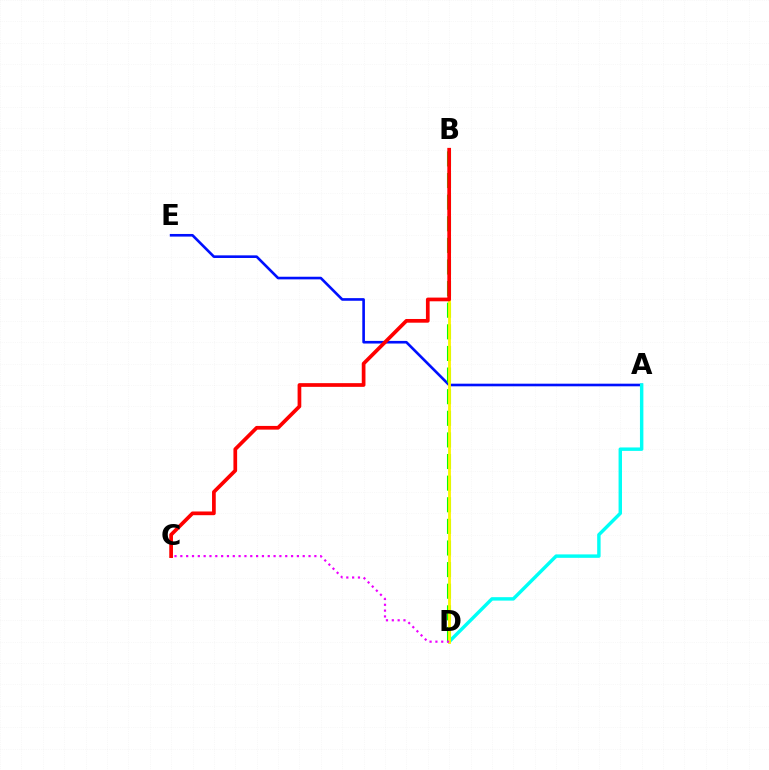{('A', 'E'): [{'color': '#0010ff', 'line_style': 'solid', 'thickness': 1.89}], ('A', 'D'): [{'color': '#00fff6', 'line_style': 'solid', 'thickness': 2.47}], ('B', 'D'): [{'color': '#08ff00', 'line_style': 'dashed', 'thickness': 2.94}, {'color': '#fcf500', 'line_style': 'solid', 'thickness': 2.03}], ('B', 'C'): [{'color': '#ff0000', 'line_style': 'solid', 'thickness': 2.67}], ('C', 'D'): [{'color': '#ee00ff', 'line_style': 'dotted', 'thickness': 1.58}]}